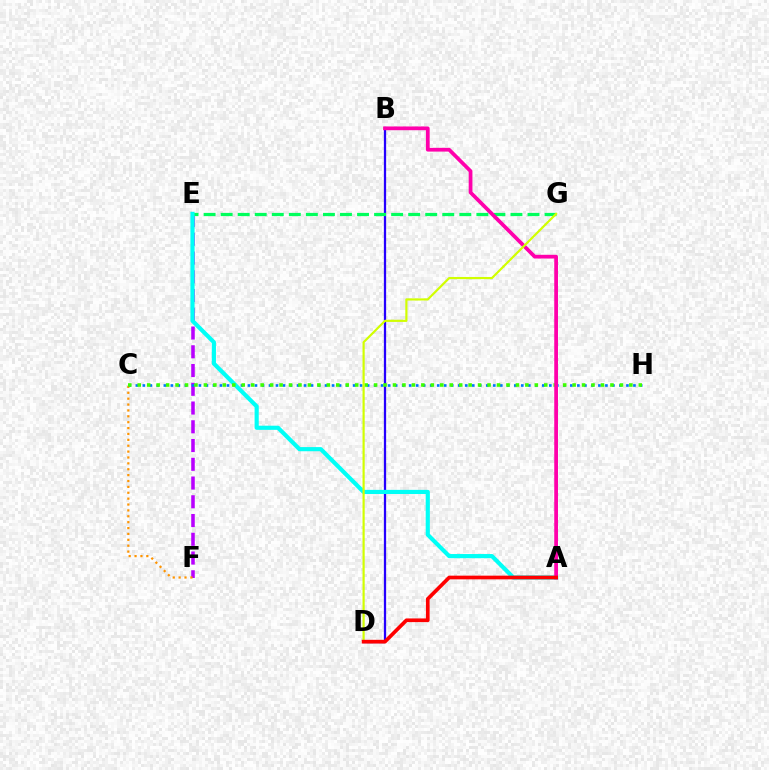{('B', 'D'): [{'color': '#2500ff', 'line_style': 'solid', 'thickness': 1.63}], ('E', 'F'): [{'color': '#b900ff', 'line_style': 'dashed', 'thickness': 2.55}], ('E', 'G'): [{'color': '#00ff5c', 'line_style': 'dashed', 'thickness': 2.32}], ('C', 'F'): [{'color': '#ff9400', 'line_style': 'dotted', 'thickness': 1.6}], ('C', 'H'): [{'color': '#0074ff', 'line_style': 'dotted', 'thickness': 1.9}, {'color': '#3dff00', 'line_style': 'dotted', 'thickness': 2.57}], ('A', 'E'): [{'color': '#00fff6', 'line_style': 'solid', 'thickness': 2.98}], ('A', 'B'): [{'color': '#ff00ac', 'line_style': 'solid', 'thickness': 2.69}], ('D', 'G'): [{'color': '#d1ff00', 'line_style': 'solid', 'thickness': 1.57}], ('A', 'D'): [{'color': '#ff0000', 'line_style': 'solid', 'thickness': 2.66}]}